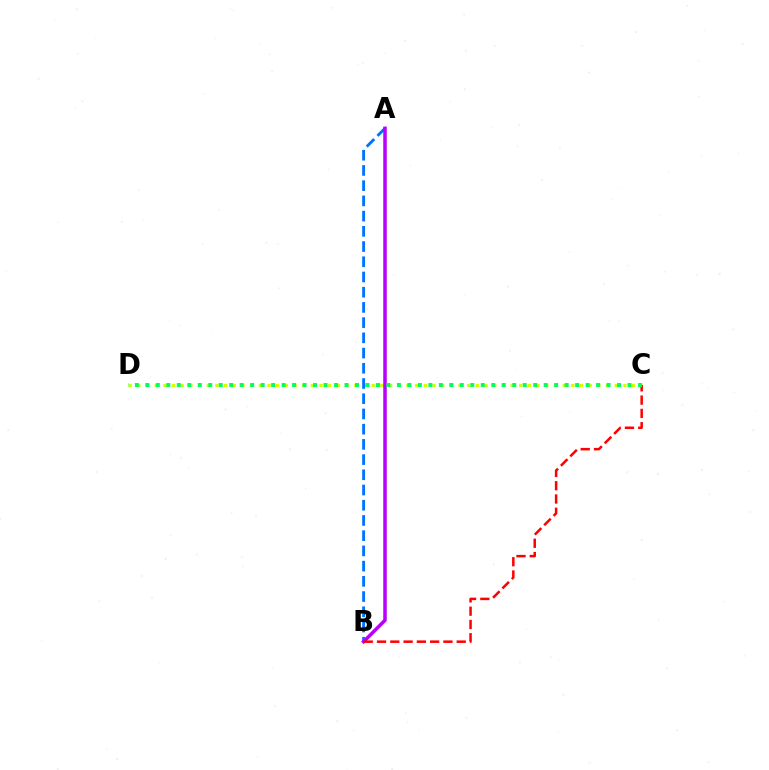{('C', 'D'): [{'color': '#d1ff00', 'line_style': 'dotted', 'thickness': 2.36}, {'color': '#00ff5c', 'line_style': 'dotted', 'thickness': 2.85}], ('A', 'B'): [{'color': '#0074ff', 'line_style': 'dashed', 'thickness': 2.07}, {'color': '#b900ff', 'line_style': 'solid', 'thickness': 2.53}], ('B', 'C'): [{'color': '#ff0000', 'line_style': 'dashed', 'thickness': 1.8}]}